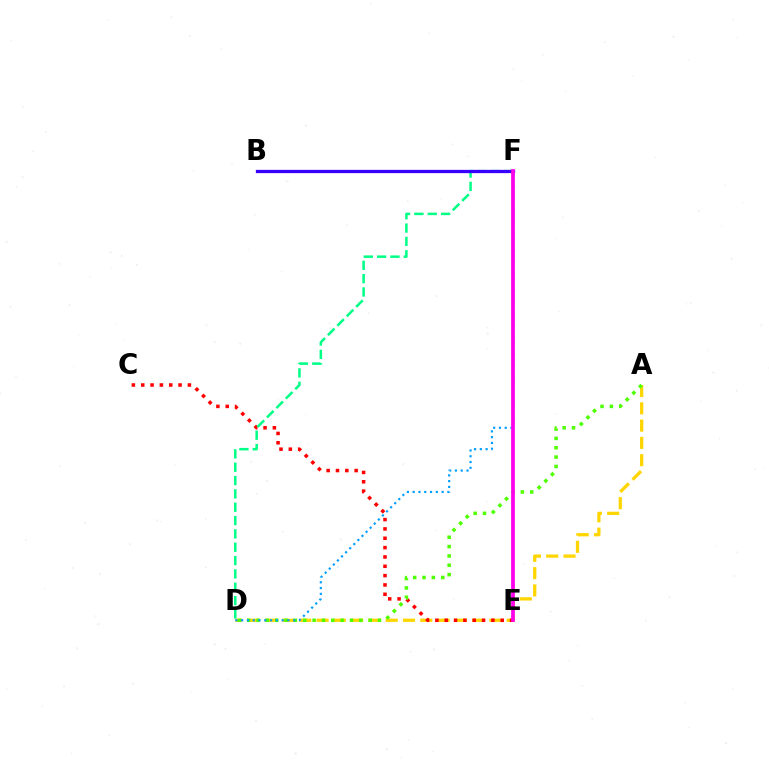{('A', 'D'): [{'color': '#ffd500', 'line_style': 'dashed', 'thickness': 2.35}, {'color': '#4fff00', 'line_style': 'dotted', 'thickness': 2.54}], ('C', 'E'): [{'color': '#ff0000', 'line_style': 'dotted', 'thickness': 2.54}], ('D', 'F'): [{'color': '#009eff', 'line_style': 'dotted', 'thickness': 1.57}, {'color': '#00ff86', 'line_style': 'dashed', 'thickness': 1.81}], ('B', 'F'): [{'color': '#3700ff', 'line_style': 'solid', 'thickness': 2.36}], ('E', 'F'): [{'color': '#ff00ed', 'line_style': 'solid', 'thickness': 2.69}]}